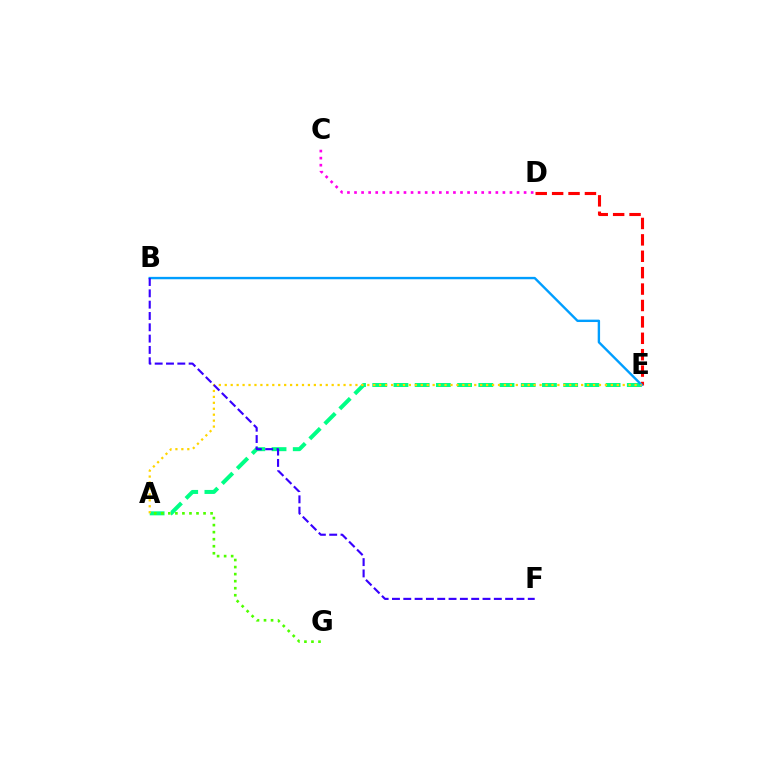{('D', 'E'): [{'color': '#ff0000', 'line_style': 'dashed', 'thickness': 2.23}], ('A', 'E'): [{'color': '#00ff86', 'line_style': 'dashed', 'thickness': 2.88}, {'color': '#ffd500', 'line_style': 'dotted', 'thickness': 1.61}], ('A', 'G'): [{'color': '#4fff00', 'line_style': 'dotted', 'thickness': 1.91}], ('C', 'D'): [{'color': '#ff00ed', 'line_style': 'dotted', 'thickness': 1.92}], ('B', 'E'): [{'color': '#009eff', 'line_style': 'solid', 'thickness': 1.72}], ('B', 'F'): [{'color': '#3700ff', 'line_style': 'dashed', 'thickness': 1.54}]}